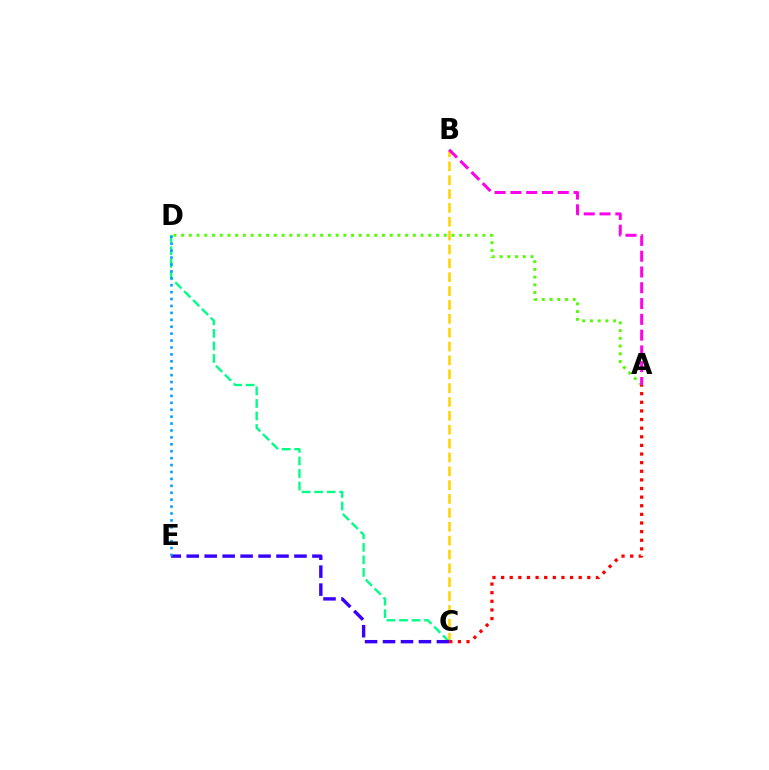{('B', 'C'): [{'color': '#ffd500', 'line_style': 'dashed', 'thickness': 1.88}], ('C', 'D'): [{'color': '#00ff86', 'line_style': 'dashed', 'thickness': 1.7}], ('A', 'D'): [{'color': '#4fff00', 'line_style': 'dotted', 'thickness': 2.1}], ('A', 'B'): [{'color': '#ff00ed', 'line_style': 'dashed', 'thickness': 2.14}], ('C', 'E'): [{'color': '#3700ff', 'line_style': 'dashed', 'thickness': 2.44}], ('A', 'C'): [{'color': '#ff0000', 'line_style': 'dotted', 'thickness': 2.34}], ('D', 'E'): [{'color': '#009eff', 'line_style': 'dotted', 'thickness': 1.88}]}